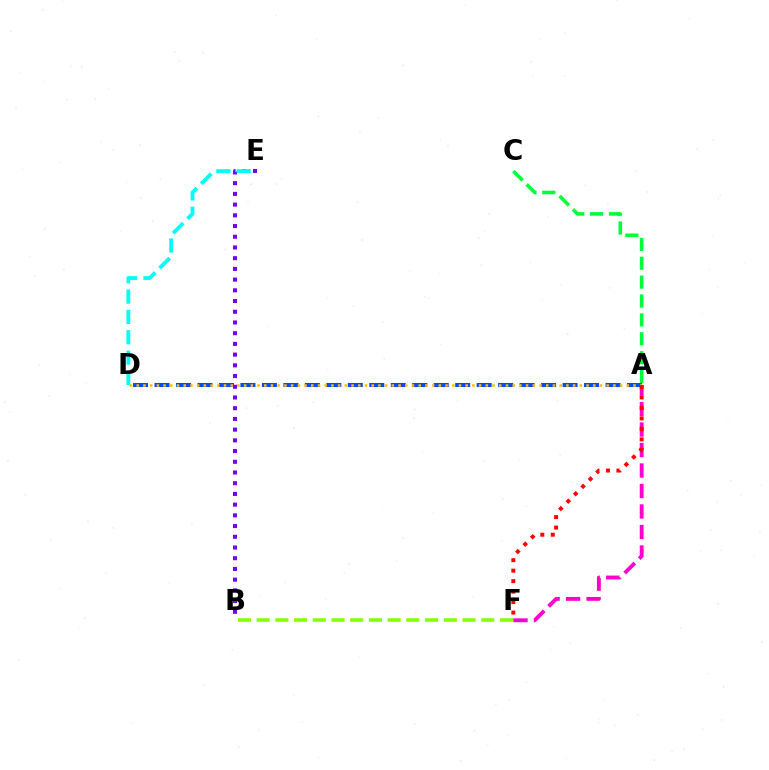{('B', 'E'): [{'color': '#7200ff', 'line_style': 'dotted', 'thickness': 2.91}], ('D', 'E'): [{'color': '#00fff6', 'line_style': 'dashed', 'thickness': 2.76}], ('A', 'D'): [{'color': '#004bff', 'line_style': 'dashed', 'thickness': 2.92}, {'color': '#ffbd00', 'line_style': 'dotted', 'thickness': 1.82}], ('A', 'F'): [{'color': '#ff00cf', 'line_style': 'dashed', 'thickness': 2.78}, {'color': '#ff0000', 'line_style': 'dotted', 'thickness': 2.85}], ('A', 'C'): [{'color': '#00ff39', 'line_style': 'dashed', 'thickness': 2.57}], ('B', 'F'): [{'color': '#84ff00', 'line_style': 'dashed', 'thickness': 2.54}]}